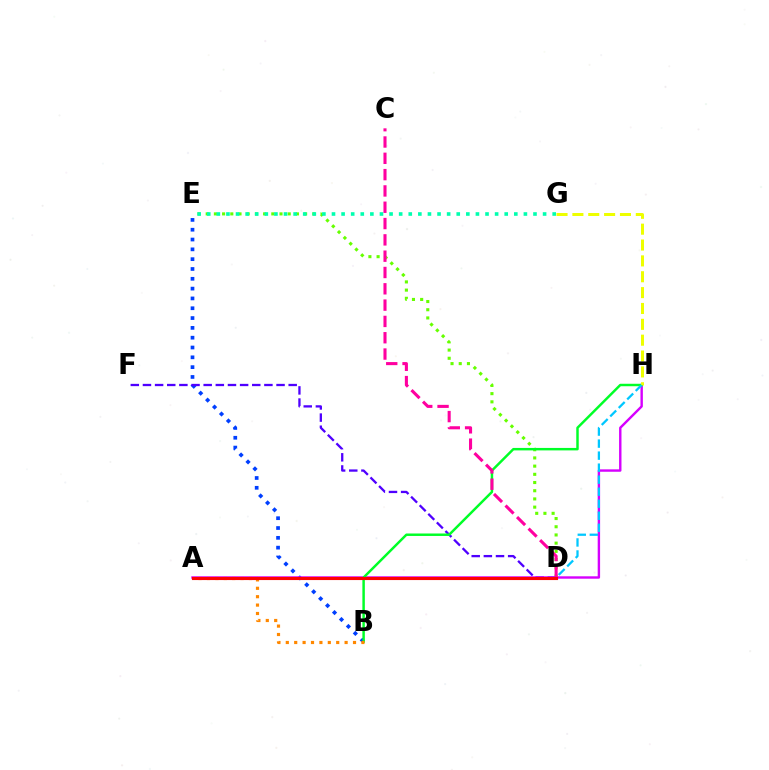{('D', 'E'): [{'color': '#66ff00', 'line_style': 'dotted', 'thickness': 2.23}], ('B', 'E'): [{'color': '#003fff', 'line_style': 'dotted', 'thickness': 2.67}], ('D', 'F'): [{'color': '#4f00ff', 'line_style': 'dashed', 'thickness': 1.65}], ('A', 'H'): [{'color': '#d600ff', 'line_style': 'solid', 'thickness': 1.73}], ('B', 'H'): [{'color': '#00ff27', 'line_style': 'solid', 'thickness': 1.77}], ('E', 'G'): [{'color': '#00ffaf', 'line_style': 'dotted', 'thickness': 2.61}], ('A', 'B'): [{'color': '#ff8800', 'line_style': 'dotted', 'thickness': 2.28}], ('G', 'H'): [{'color': '#eeff00', 'line_style': 'dashed', 'thickness': 2.15}], ('C', 'D'): [{'color': '#ff00a0', 'line_style': 'dashed', 'thickness': 2.22}], ('D', 'H'): [{'color': '#00c7ff', 'line_style': 'dashed', 'thickness': 1.63}], ('A', 'D'): [{'color': '#ff0000', 'line_style': 'solid', 'thickness': 2.24}]}